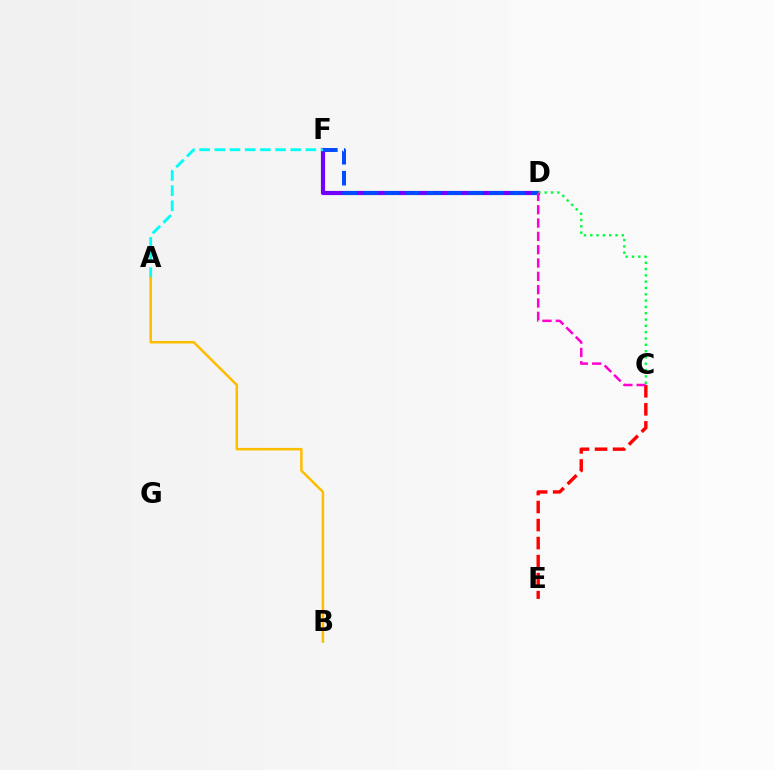{('D', 'F'): [{'color': '#84ff00', 'line_style': 'solid', 'thickness': 2.95}, {'color': '#7200ff', 'line_style': 'solid', 'thickness': 2.99}, {'color': '#004bff', 'line_style': 'dashed', 'thickness': 2.84}], ('C', 'E'): [{'color': '#ff0000', 'line_style': 'dashed', 'thickness': 2.45}], ('C', 'D'): [{'color': '#00ff39', 'line_style': 'dotted', 'thickness': 1.72}, {'color': '#ff00cf', 'line_style': 'dashed', 'thickness': 1.81}], ('A', 'F'): [{'color': '#00fff6', 'line_style': 'dashed', 'thickness': 2.06}], ('A', 'B'): [{'color': '#ffbd00', 'line_style': 'solid', 'thickness': 1.82}]}